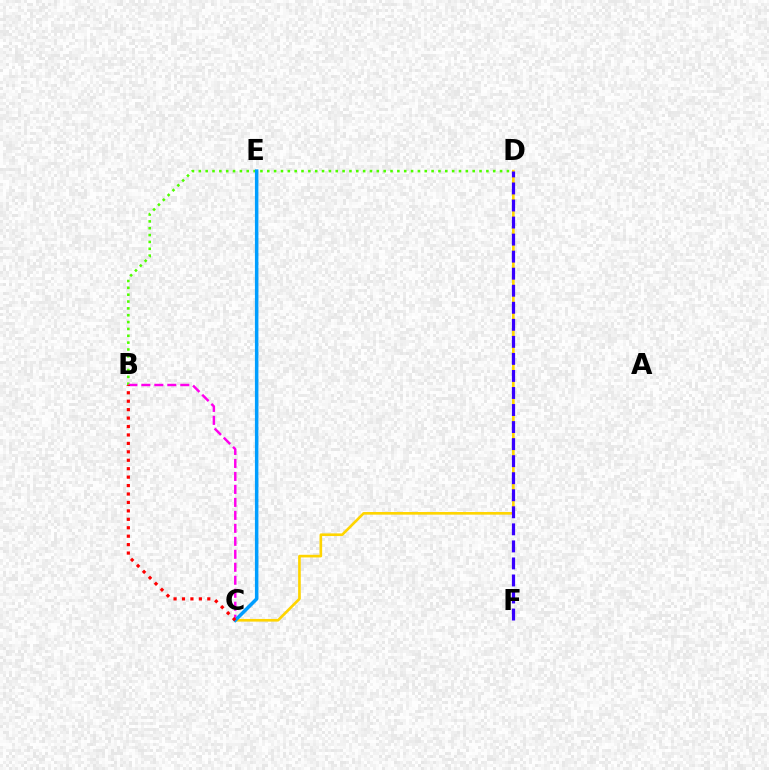{('C', 'E'): [{'color': '#00ff86', 'line_style': 'dotted', 'thickness': 1.74}, {'color': '#009eff', 'line_style': 'solid', 'thickness': 2.52}], ('B', 'D'): [{'color': '#4fff00', 'line_style': 'dotted', 'thickness': 1.86}], ('C', 'D'): [{'color': '#ffd500', 'line_style': 'solid', 'thickness': 1.9}], ('B', 'C'): [{'color': '#ff00ed', 'line_style': 'dashed', 'thickness': 1.76}, {'color': '#ff0000', 'line_style': 'dotted', 'thickness': 2.29}], ('D', 'F'): [{'color': '#3700ff', 'line_style': 'dashed', 'thickness': 2.32}]}